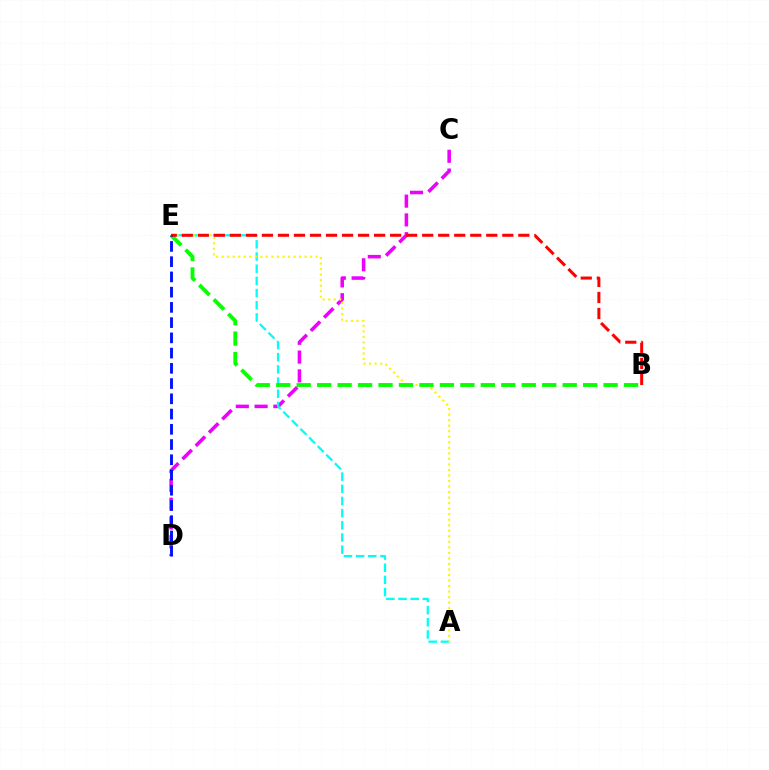{('C', 'D'): [{'color': '#ee00ff', 'line_style': 'dashed', 'thickness': 2.55}], ('A', 'E'): [{'color': '#00fff6', 'line_style': 'dashed', 'thickness': 1.65}, {'color': '#fcf500', 'line_style': 'dotted', 'thickness': 1.5}], ('B', 'E'): [{'color': '#08ff00', 'line_style': 'dashed', 'thickness': 2.78}, {'color': '#ff0000', 'line_style': 'dashed', 'thickness': 2.18}], ('D', 'E'): [{'color': '#0010ff', 'line_style': 'dashed', 'thickness': 2.07}]}